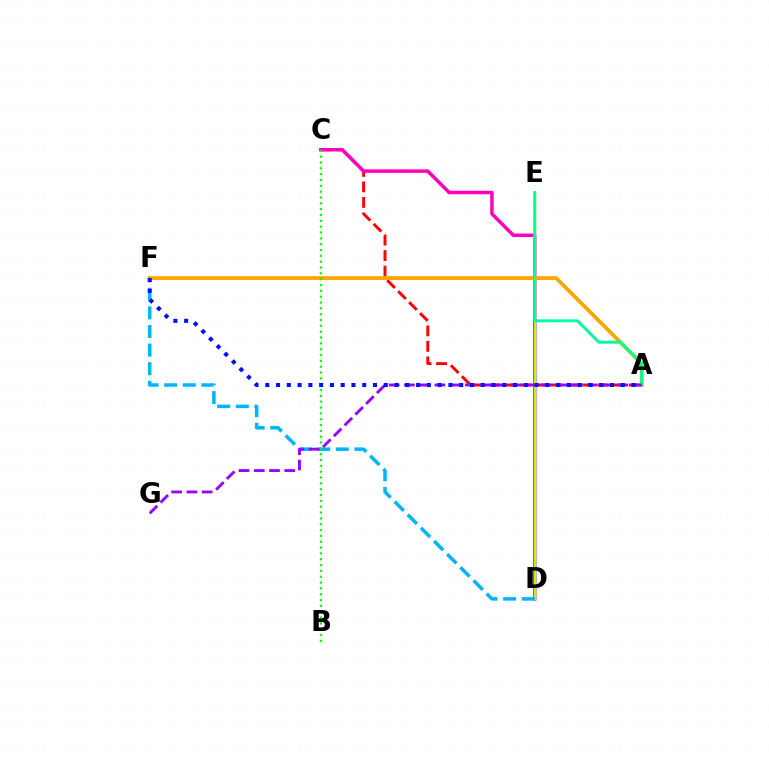{('A', 'C'): [{'color': '#ff0000', 'line_style': 'dashed', 'thickness': 2.11}], ('C', 'D'): [{'color': '#ff00bd', 'line_style': 'solid', 'thickness': 2.51}], ('A', 'F'): [{'color': '#ffa500', 'line_style': 'solid', 'thickness': 2.76}, {'color': '#0010ff', 'line_style': 'dotted', 'thickness': 2.93}], ('D', 'E'): [{'color': '#b3ff00', 'line_style': 'solid', 'thickness': 1.69}], ('A', 'E'): [{'color': '#00ff9d', 'line_style': 'solid', 'thickness': 2.11}], ('D', 'F'): [{'color': '#00b5ff', 'line_style': 'dashed', 'thickness': 2.53}], ('B', 'C'): [{'color': '#08ff00', 'line_style': 'dotted', 'thickness': 1.59}], ('A', 'G'): [{'color': '#9b00ff', 'line_style': 'dashed', 'thickness': 2.07}]}